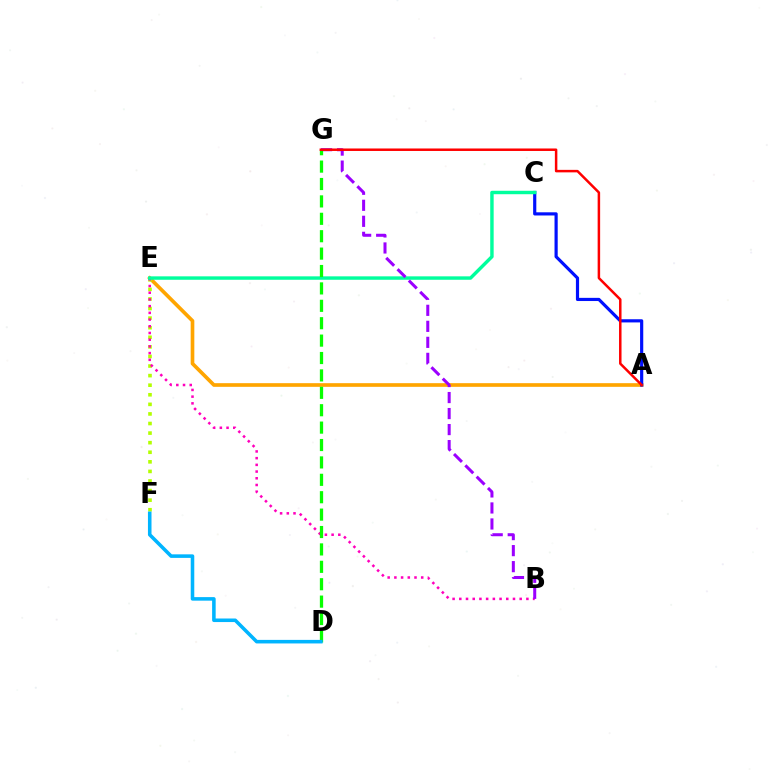{('A', 'E'): [{'color': '#ffa500', 'line_style': 'solid', 'thickness': 2.64}], ('E', 'F'): [{'color': '#b3ff00', 'line_style': 'dotted', 'thickness': 2.6}], ('A', 'C'): [{'color': '#0010ff', 'line_style': 'solid', 'thickness': 2.29}], ('B', 'E'): [{'color': '#ff00bd', 'line_style': 'dotted', 'thickness': 1.82}], ('C', 'E'): [{'color': '#00ff9d', 'line_style': 'solid', 'thickness': 2.47}], ('B', 'G'): [{'color': '#9b00ff', 'line_style': 'dashed', 'thickness': 2.18}], ('D', 'G'): [{'color': '#08ff00', 'line_style': 'dashed', 'thickness': 2.36}], ('D', 'F'): [{'color': '#00b5ff', 'line_style': 'solid', 'thickness': 2.56}], ('A', 'G'): [{'color': '#ff0000', 'line_style': 'solid', 'thickness': 1.8}]}